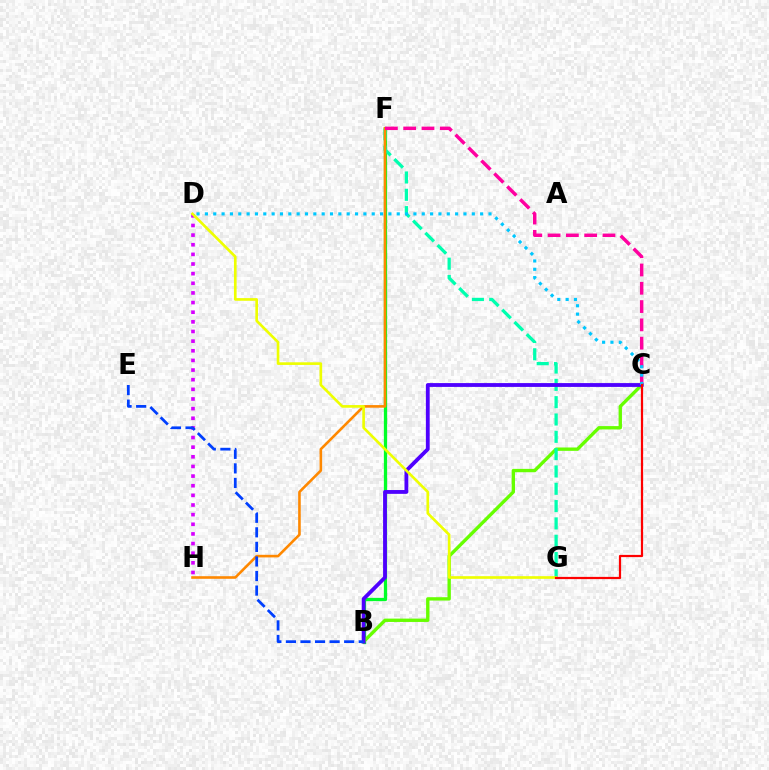{('B', 'F'): [{'color': '#00ff27', 'line_style': 'solid', 'thickness': 2.36}], ('B', 'C'): [{'color': '#66ff00', 'line_style': 'solid', 'thickness': 2.42}, {'color': '#4f00ff', 'line_style': 'solid', 'thickness': 2.75}], ('F', 'G'): [{'color': '#00ffaf', 'line_style': 'dashed', 'thickness': 2.35}], ('D', 'H'): [{'color': '#d600ff', 'line_style': 'dotted', 'thickness': 2.62}], ('F', 'H'): [{'color': '#ff8800', 'line_style': 'solid', 'thickness': 1.87}], ('B', 'E'): [{'color': '#003fff', 'line_style': 'dashed', 'thickness': 1.98}], ('C', 'F'): [{'color': '#ff00a0', 'line_style': 'dashed', 'thickness': 2.49}], ('C', 'D'): [{'color': '#00c7ff', 'line_style': 'dotted', 'thickness': 2.27}], ('D', 'G'): [{'color': '#eeff00', 'line_style': 'solid', 'thickness': 1.91}], ('C', 'G'): [{'color': '#ff0000', 'line_style': 'solid', 'thickness': 1.6}]}